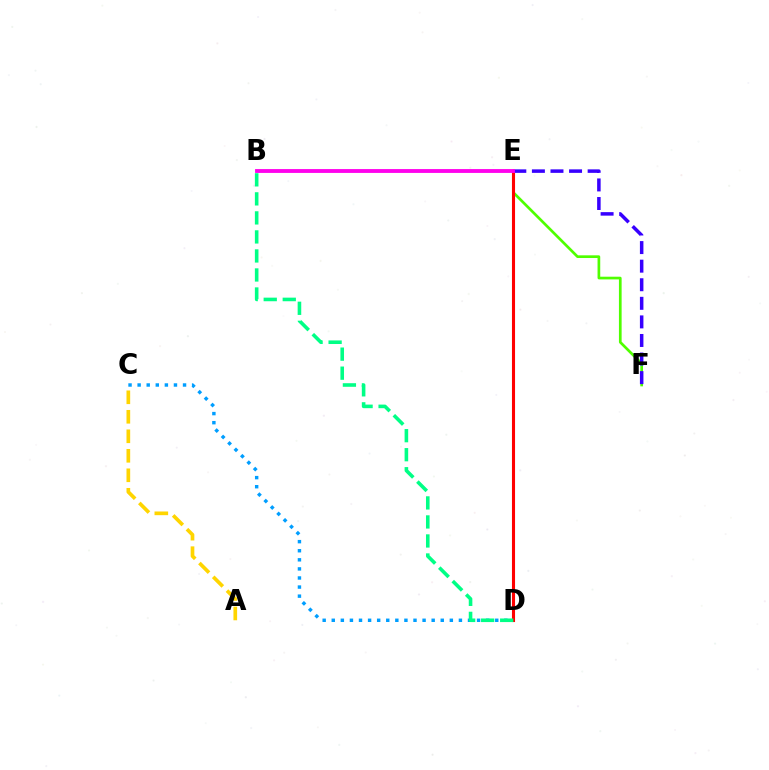{('A', 'C'): [{'color': '#ffd500', 'line_style': 'dashed', 'thickness': 2.65}], ('C', 'D'): [{'color': '#009eff', 'line_style': 'dotted', 'thickness': 2.47}], ('E', 'F'): [{'color': '#4fff00', 'line_style': 'solid', 'thickness': 1.94}, {'color': '#3700ff', 'line_style': 'dashed', 'thickness': 2.52}], ('D', 'E'): [{'color': '#ff0000', 'line_style': 'solid', 'thickness': 2.22}], ('B', 'D'): [{'color': '#00ff86', 'line_style': 'dashed', 'thickness': 2.58}], ('B', 'E'): [{'color': '#ff00ed', 'line_style': 'solid', 'thickness': 2.76}]}